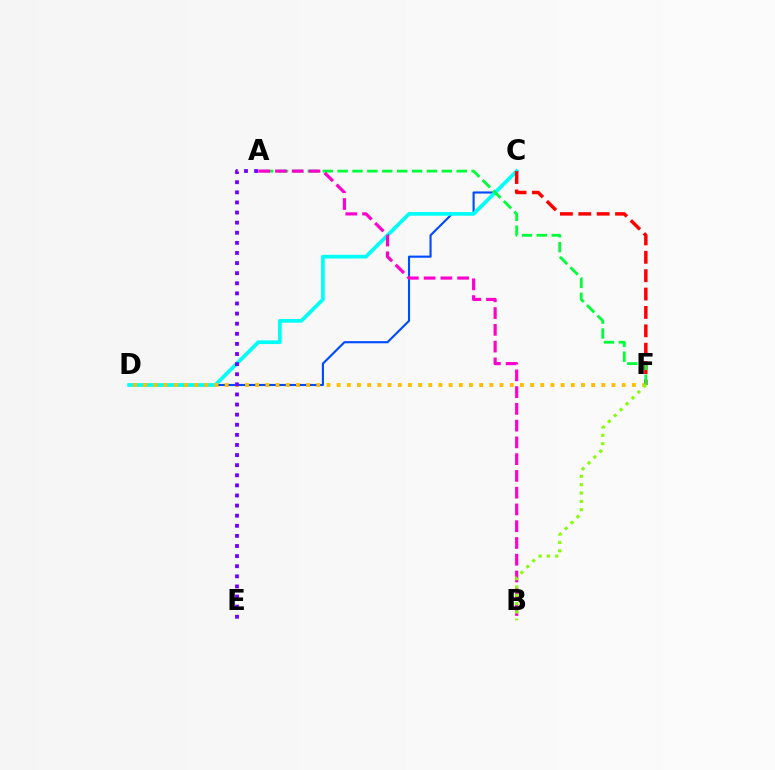{('C', 'D'): [{'color': '#004bff', 'line_style': 'solid', 'thickness': 1.54}, {'color': '#00fff6', 'line_style': 'solid', 'thickness': 2.67}], ('C', 'F'): [{'color': '#ff0000', 'line_style': 'dashed', 'thickness': 2.5}], ('D', 'F'): [{'color': '#ffbd00', 'line_style': 'dotted', 'thickness': 2.77}], ('A', 'F'): [{'color': '#00ff39', 'line_style': 'dashed', 'thickness': 2.02}], ('A', 'E'): [{'color': '#7200ff', 'line_style': 'dotted', 'thickness': 2.75}], ('A', 'B'): [{'color': '#ff00cf', 'line_style': 'dashed', 'thickness': 2.28}], ('B', 'F'): [{'color': '#84ff00', 'line_style': 'dotted', 'thickness': 2.26}]}